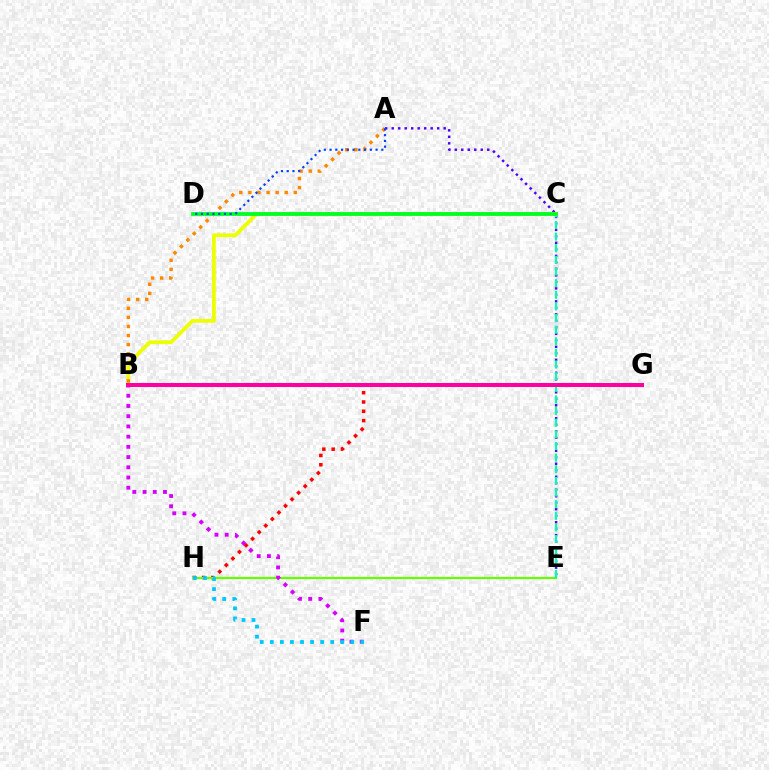{('A', 'E'): [{'color': '#4f00ff', 'line_style': 'dotted', 'thickness': 1.76}], ('G', 'H'): [{'color': '#ff0000', 'line_style': 'dotted', 'thickness': 2.53}], ('E', 'H'): [{'color': '#66ff00', 'line_style': 'solid', 'thickness': 1.6}], ('B', 'C'): [{'color': '#eeff00', 'line_style': 'solid', 'thickness': 2.71}], ('C', 'E'): [{'color': '#00ffaf', 'line_style': 'dashed', 'thickness': 1.58}], ('A', 'B'): [{'color': '#ff8800', 'line_style': 'dotted', 'thickness': 2.47}], ('C', 'D'): [{'color': '#00ff27', 'line_style': 'solid', 'thickness': 2.74}], ('B', 'F'): [{'color': '#d600ff', 'line_style': 'dotted', 'thickness': 2.78}], ('A', 'D'): [{'color': '#003fff', 'line_style': 'dotted', 'thickness': 1.56}], ('B', 'G'): [{'color': '#ff00a0', 'line_style': 'solid', 'thickness': 2.87}], ('F', 'H'): [{'color': '#00c7ff', 'line_style': 'dotted', 'thickness': 2.73}]}